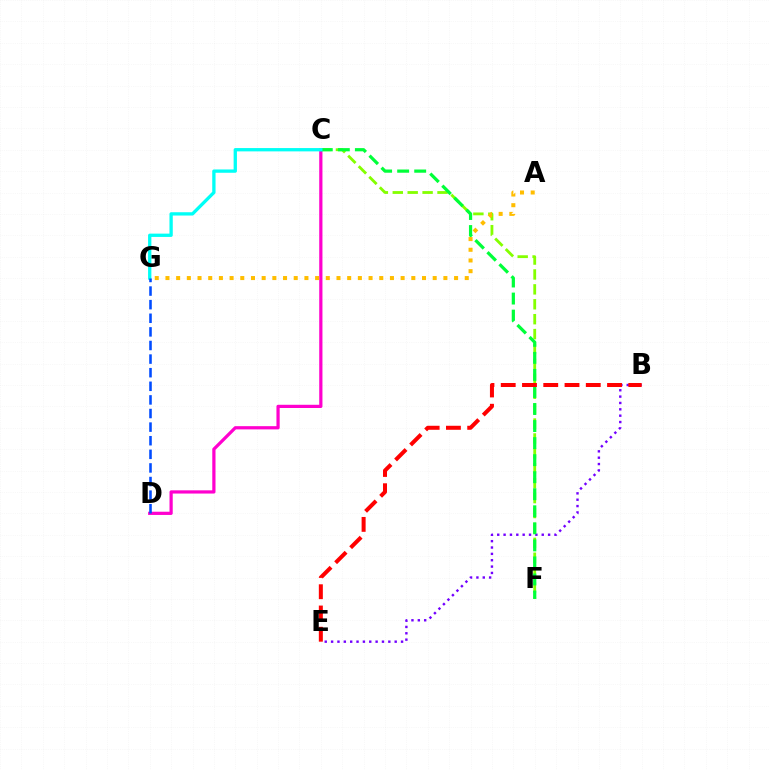{('B', 'E'): [{'color': '#7200ff', 'line_style': 'dotted', 'thickness': 1.73}, {'color': '#ff0000', 'line_style': 'dashed', 'thickness': 2.89}], ('C', 'F'): [{'color': '#84ff00', 'line_style': 'dashed', 'thickness': 2.03}, {'color': '#00ff39', 'line_style': 'dashed', 'thickness': 2.32}], ('C', 'D'): [{'color': '#ff00cf', 'line_style': 'solid', 'thickness': 2.32}], ('C', 'G'): [{'color': '#00fff6', 'line_style': 'solid', 'thickness': 2.38}], ('D', 'G'): [{'color': '#004bff', 'line_style': 'dashed', 'thickness': 1.85}], ('A', 'G'): [{'color': '#ffbd00', 'line_style': 'dotted', 'thickness': 2.9}]}